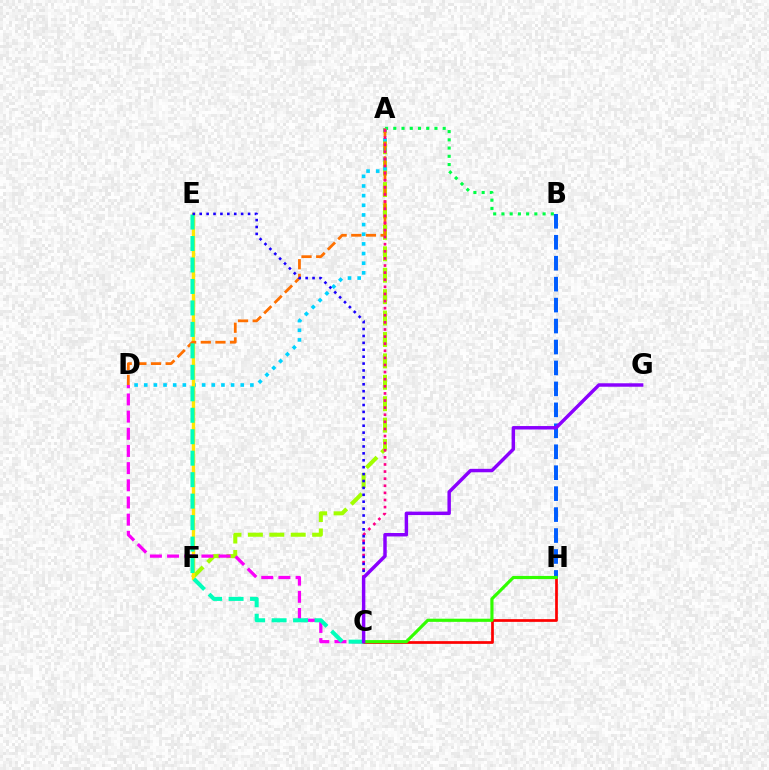{('A', 'F'): [{'color': '#a2ff00', 'line_style': 'dashed', 'thickness': 2.91}], ('A', 'B'): [{'color': '#00ff45', 'line_style': 'dotted', 'thickness': 2.24}], ('A', 'D'): [{'color': '#00d3ff', 'line_style': 'dotted', 'thickness': 2.62}, {'color': '#ff7000', 'line_style': 'dashed', 'thickness': 1.99}], ('E', 'F'): [{'color': '#ffe600', 'line_style': 'solid', 'thickness': 2.43}], ('C', 'D'): [{'color': '#fa00f9', 'line_style': 'dashed', 'thickness': 2.33}], ('C', 'H'): [{'color': '#ff0000', 'line_style': 'solid', 'thickness': 1.96}, {'color': '#31ff00', 'line_style': 'solid', 'thickness': 2.26}], ('B', 'H'): [{'color': '#005dff', 'line_style': 'dashed', 'thickness': 2.85}], ('A', 'C'): [{'color': '#ff0088', 'line_style': 'dotted', 'thickness': 1.93}], ('C', 'E'): [{'color': '#00ffbb', 'line_style': 'dashed', 'thickness': 2.92}, {'color': '#1900ff', 'line_style': 'dotted', 'thickness': 1.88}], ('C', 'G'): [{'color': '#8a00ff', 'line_style': 'solid', 'thickness': 2.48}]}